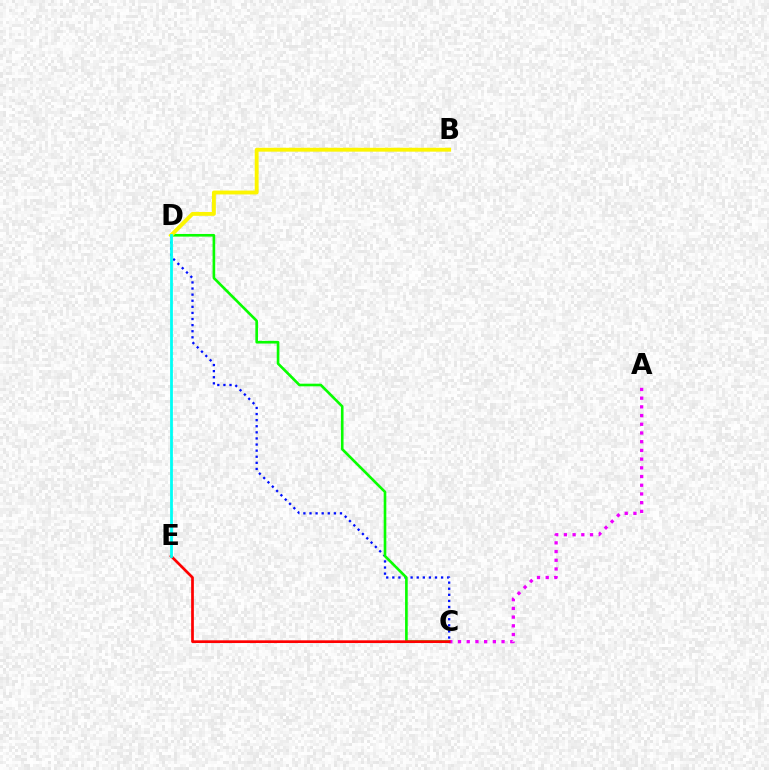{('C', 'D'): [{'color': '#0010ff', 'line_style': 'dotted', 'thickness': 1.66}, {'color': '#08ff00', 'line_style': 'solid', 'thickness': 1.9}], ('B', 'D'): [{'color': '#fcf500', 'line_style': 'solid', 'thickness': 2.79}], ('A', 'C'): [{'color': '#ee00ff', 'line_style': 'dotted', 'thickness': 2.37}], ('C', 'E'): [{'color': '#ff0000', 'line_style': 'solid', 'thickness': 1.96}], ('D', 'E'): [{'color': '#00fff6', 'line_style': 'solid', 'thickness': 2.0}]}